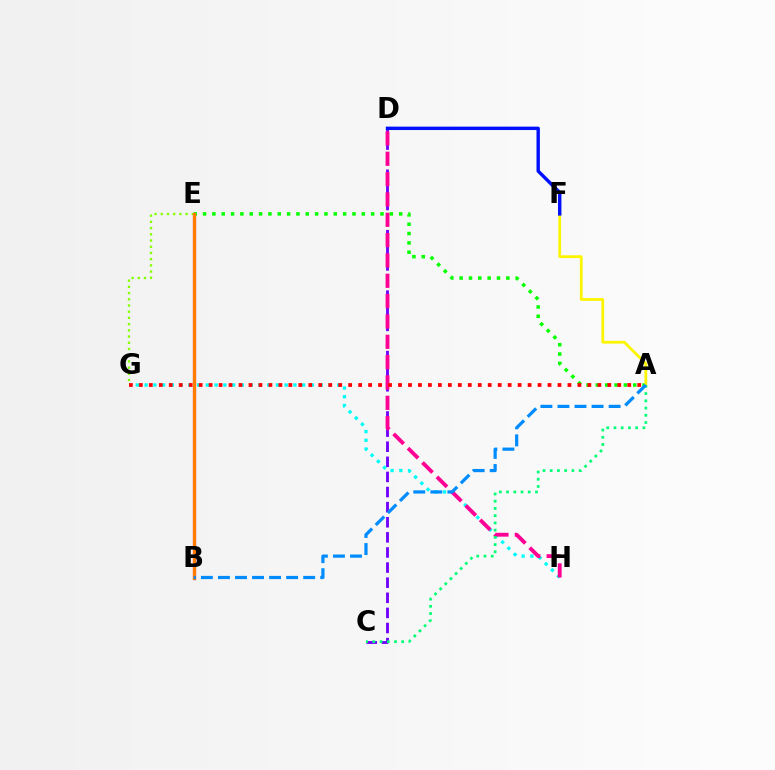{('B', 'E'): [{'color': '#ee00ff', 'line_style': 'solid', 'thickness': 2.26}, {'color': '#ff7c00', 'line_style': 'solid', 'thickness': 2.35}], ('A', 'E'): [{'color': '#08ff00', 'line_style': 'dotted', 'thickness': 2.54}], ('C', 'D'): [{'color': '#7200ff', 'line_style': 'dashed', 'thickness': 2.05}], ('G', 'H'): [{'color': '#00fff6', 'line_style': 'dotted', 'thickness': 2.38}], ('D', 'H'): [{'color': '#ff0094', 'line_style': 'dashed', 'thickness': 2.76}], ('E', 'G'): [{'color': '#84ff00', 'line_style': 'dotted', 'thickness': 1.69}], ('A', 'G'): [{'color': '#ff0000', 'line_style': 'dotted', 'thickness': 2.71}], ('A', 'F'): [{'color': '#fcf500', 'line_style': 'solid', 'thickness': 2.0}], ('A', 'C'): [{'color': '#00ff74', 'line_style': 'dotted', 'thickness': 1.96}], ('A', 'B'): [{'color': '#008cff', 'line_style': 'dashed', 'thickness': 2.32}], ('D', 'F'): [{'color': '#0010ff', 'line_style': 'solid', 'thickness': 2.45}]}